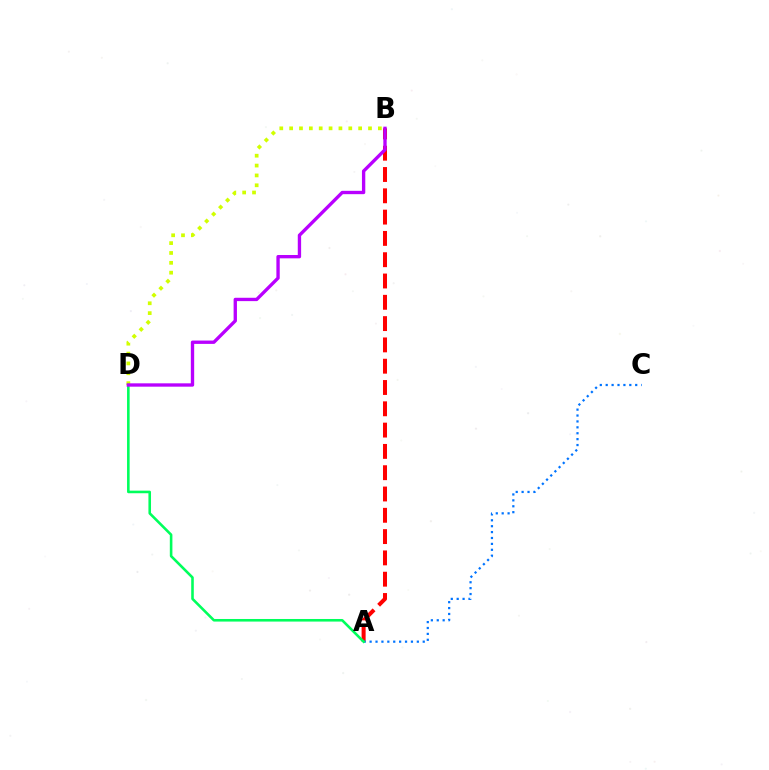{('A', 'B'): [{'color': '#ff0000', 'line_style': 'dashed', 'thickness': 2.89}], ('A', 'C'): [{'color': '#0074ff', 'line_style': 'dotted', 'thickness': 1.6}], ('B', 'D'): [{'color': '#d1ff00', 'line_style': 'dotted', 'thickness': 2.68}, {'color': '#b900ff', 'line_style': 'solid', 'thickness': 2.41}], ('A', 'D'): [{'color': '#00ff5c', 'line_style': 'solid', 'thickness': 1.86}]}